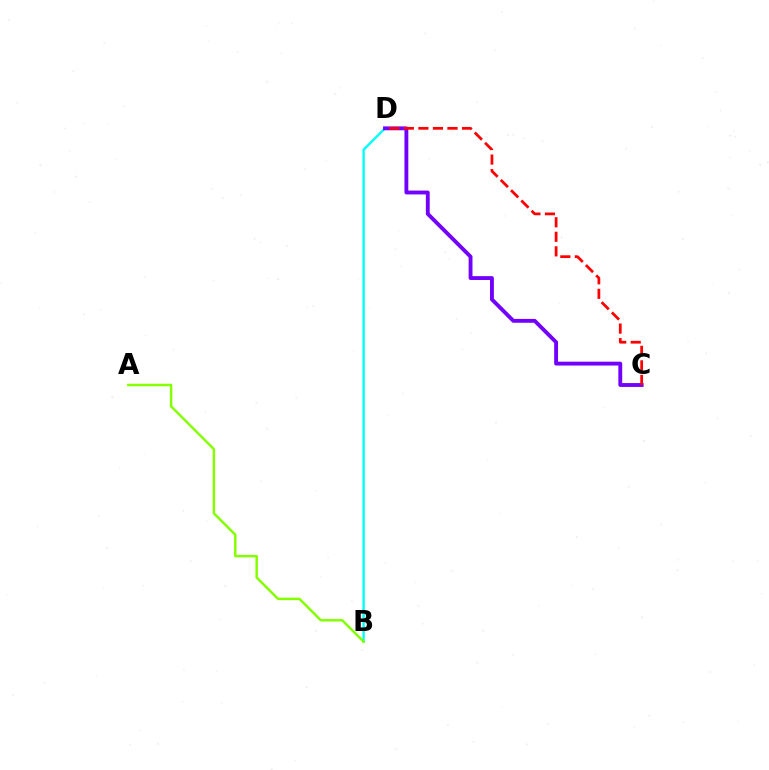{('B', 'D'): [{'color': '#00fff6', 'line_style': 'solid', 'thickness': 1.69}], ('C', 'D'): [{'color': '#7200ff', 'line_style': 'solid', 'thickness': 2.78}, {'color': '#ff0000', 'line_style': 'dashed', 'thickness': 1.98}], ('A', 'B'): [{'color': '#84ff00', 'line_style': 'solid', 'thickness': 1.78}]}